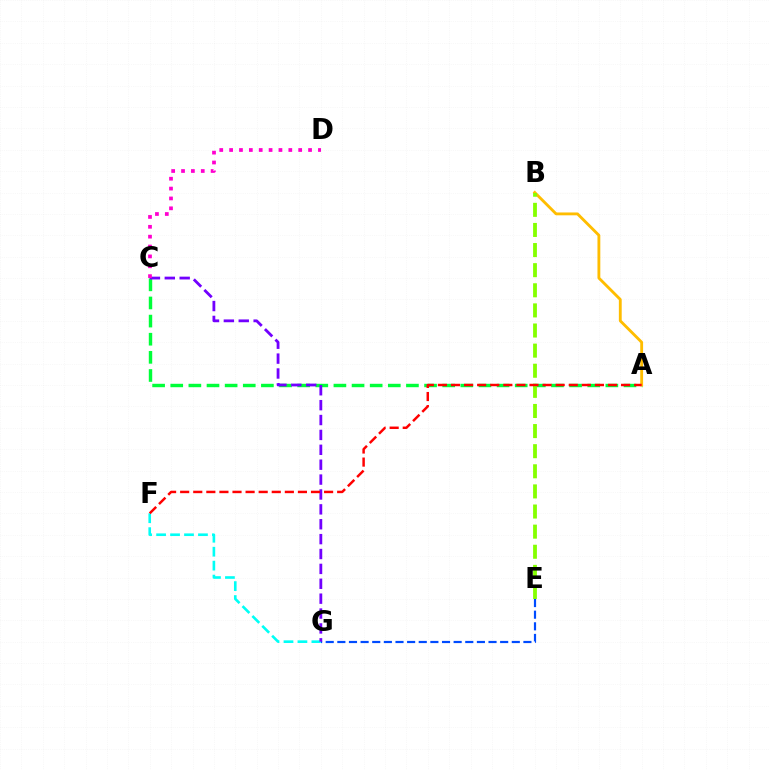{('A', 'C'): [{'color': '#00ff39', 'line_style': 'dashed', 'thickness': 2.46}], ('E', 'G'): [{'color': '#004bff', 'line_style': 'dashed', 'thickness': 1.58}], ('F', 'G'): [{'color': '#00fff6', 'line_style': 'dashed', 'thickness': 1.9}], ('A', 'B'): [{'color': '#ffbd00', 'line_style': 'solid', 'thickness': 2.05}], ('C', 'G'): [{'color': '#7200ff', 'line_style': 'dashed', 'thickness': 2.02}], ('B', 'E'): [{'color': '#84ff00', 'line_style': 'dashed', 'thickness': 2.73}], ('A', 'F'): [{'color': '#ff0000', 'line_style': 'dashed', 'thickness': 1.78}], ('C', 'D'): [{'color': '#ff00cf', 'line_style': 'dotted', 'thickness': 2.68}]}